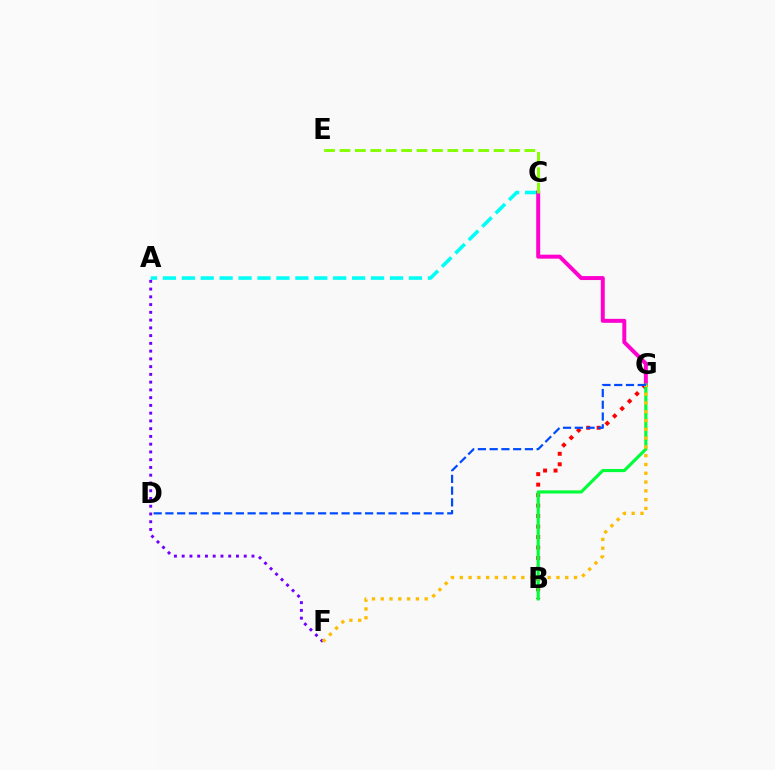{('A', 'C'): [{'color': '#00fff6', 'line_style': 'dashed', 'thickness': 2.57}], ('B', 'G'): [{'color': '#ff0000', 'line_style': 'dotted', 'thickness': 2.85}, {'color': '#00ff39', 'line_style': 'solid', 'thickness': 2.26}], ('A', 'F'): [{'color': '#7200ff', 'line_style': 'dotted', 'thickness': 2.11}], ('C', 'G'): [{'color': '#ff00cf', 'line_style': 'solid', 'thickness': 2.86}], ('F', 'G'): [{'color': '#ffbd00', 'line_style': 'dotted', 'thickness': 2.39}], ('D', 'G'): [{'color': '#004bff', 'line_style': 'dashed', 'thickness': 1.6}], ('C', 'E'): [{'color': '#84ff00', 'line_style': 'dashed', 'thickness': 2.09}]}